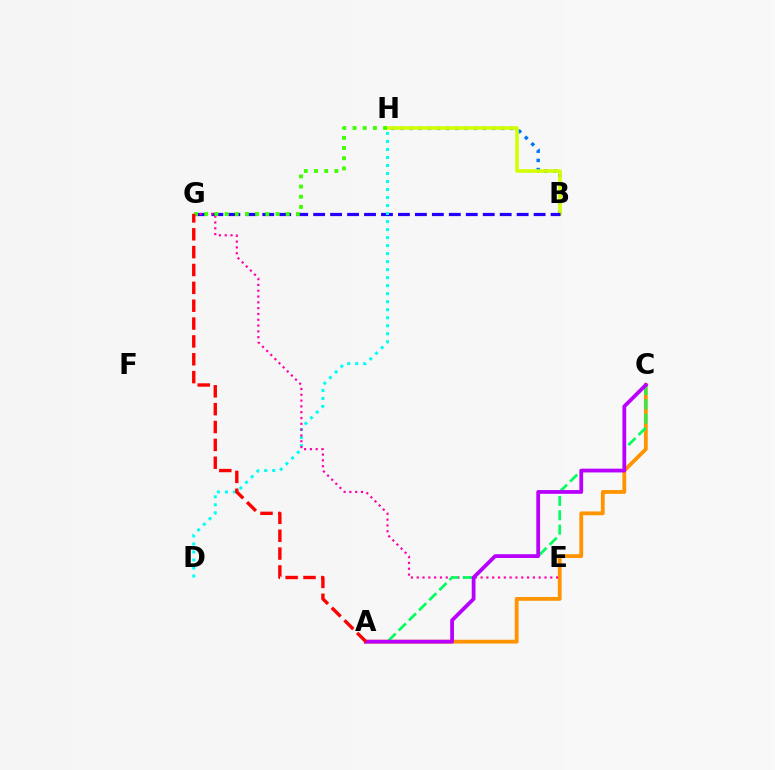{('B', 'H'): [{'color': '#0074ff', 'line_style': 'dotted', 'thickness': 2.49}, {'color': '#d1ff00', 'line_style': 'solid', 'thickness': 2.56}], ('A', 'C'): [{'color': '#ff9400', 'line_style': 'solid', 'thickness': 2.74}, {'color': '#00ff5c', 'line_style': 'dashed', 'thickness': 1.95}, {'color': '#b900ff', 'line_style': 'solid', 'thickness': 2.72}], ('B', 'G'): [{'color': '#2500ff', 'line_style': 'dashed', 'thickness': 2.3}], ('D', 'H'): [{'color': '#00fff6', 'line_style': 'dotted', 'thickness': 2.18}], ('E', 'G'): [{'color': '#ff00ac', 'line_style': 'dotted', 'thickness': 1.58}], ('G', 'H'): [{'color': '#3dff00', 'line_style': 'dotted', 'thickness': 2.77}], ('A', 'G'): [{'color': '#ff0000', 'line_style': 'dashed', 'thickness': 2.43}]}